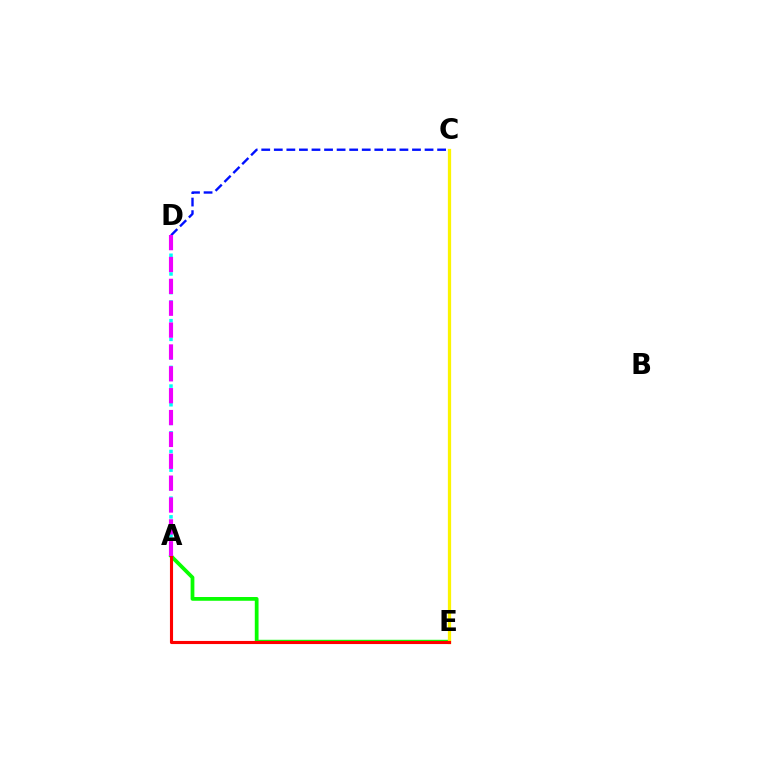{('C', 'D'): [{'color': '#0010ff', 'line_style': 'dashed', 'thickness': 1.71}], ('A', 'E'): [{'color': '#08ff00', 'line_style': 'solid', 'thickness': 2.7}, {'color': '#ff0000', 'line_style': 'solid', 'thickness': 2.24}], ('A', 'D'): [{'color': '#00fff6', 'line_style': 'dotted', 'thickness': 2.54}, {'color': '#ee00ff', 'line_style': 'dashed', 'thickness': 2.97}], ('C', 'E'): [{'color': '#fcf500', 'line_style': 'solid', 'thickness': 2.35}]}